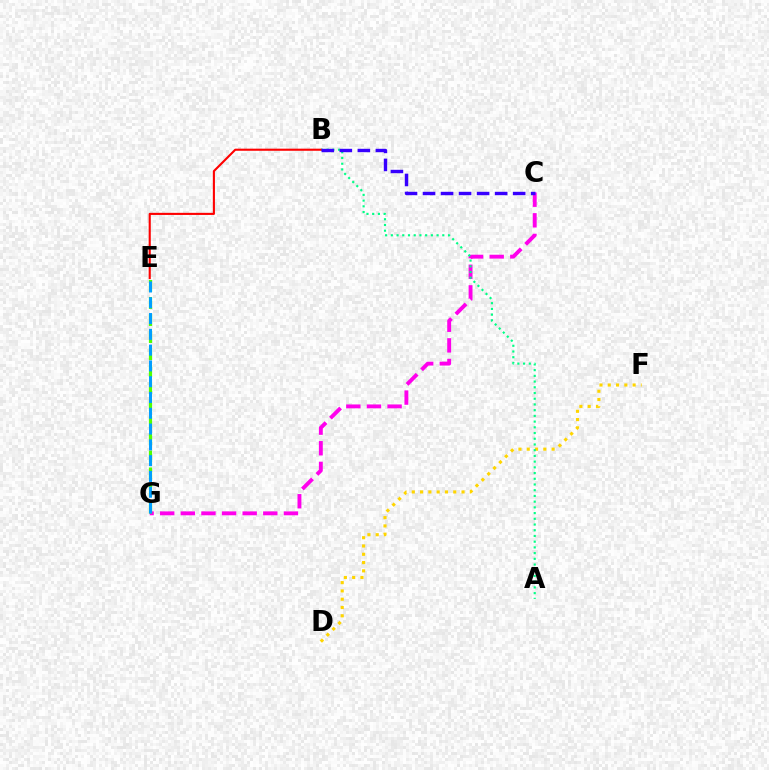{('C', 'G'): [{'color': '#ff00ed', 'line_style': 'dashed', 'thickness': 2.8}], ('D', 'F'): [{'color': '#ffd500', 'line_style': 'dotted', 'thickness': 2.25}], ('E', 'G'): [{'color': '#4fff00', 'line_style': 'dashed', 'thickness': 2.32}, {'color': '#009eff', 'line_style': 'dashed', 'thickness': 2.14}], ('A', 'B'): [{'color': '#00ff86', 'line_style': 'dotted', 'thickness': 1.55}], ('B', 'E'): [{'color': '#ff0000', 'line_style': 'solid', 'thickness': 1.52}], ('B', 'C'): [{'color': '#3700ff', 'line_style': 'dashed', 'thickness': 2.45}]}